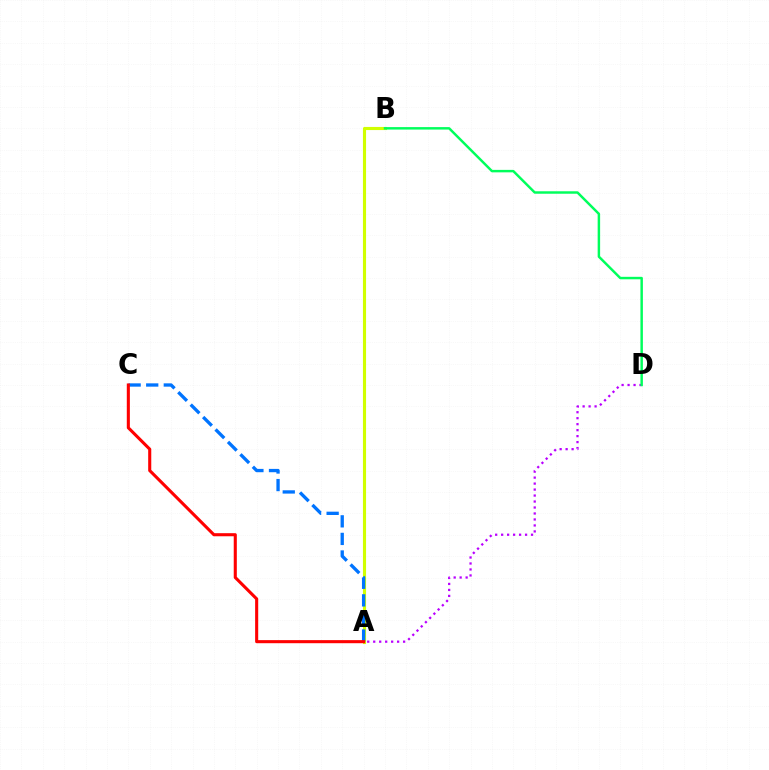{('A', 'B'): [{'color': '#d1ff00', 'line_style': 'solid', 'thickness': 2.25}], ('A', 'C'): [{'color': '#0074ff', 'line_style': 'dashed', 'thickness': 2.39}, {'color': '#ff0000', 'line_style': 'solid', 'thickness': 2.22}], ('A', 'D'): [{'color': '#b900ff', 'line_style': 'dotted', 'thickness': 1.62}], ('B', 'D'): [{'color': '#00ff5c', 'line_style': 'solid', 'thickness': 1.77}]}